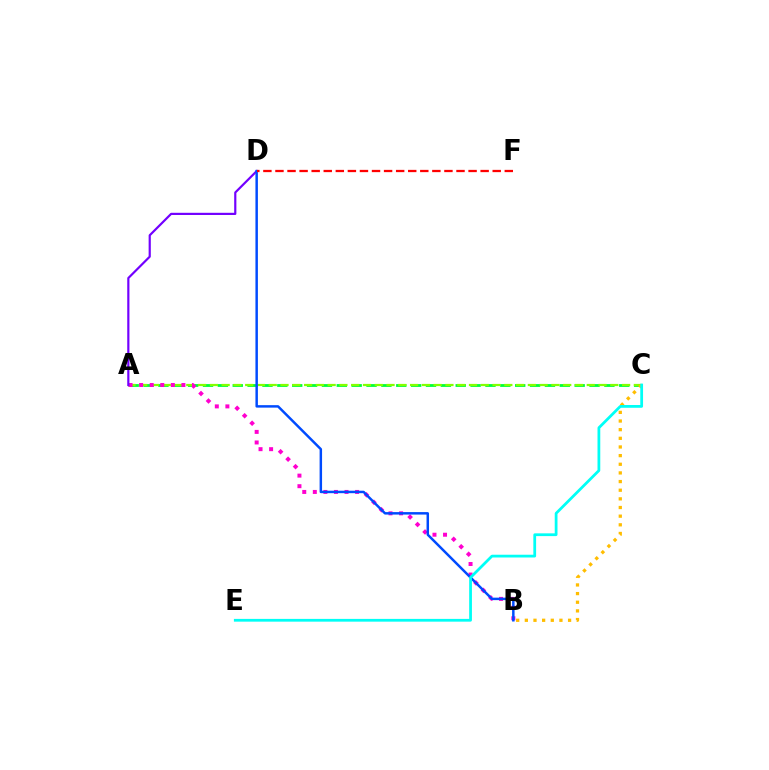{('A', 'C'): [{'color': '#00ff39', 'line_style': 'dashed', 'thickness': 2.02}, {'color': '#84ff00', 'line_style': 'dashed', 'thickness': 1.6}], ('A', 'B'): [{'color': '#ff00cf', 'line_style': 'dotted', 'thickness': 2.87}], ('B', 'C'): [{'color': '#ffbd00', 'line_style': 'dotted', 'thickness': 2.35}], ('A', 'D'): [{'color': '#7200ff', 'line_style': 'solid', 'thickness': 1.57}], ('B', 'D'): [{'color': '#004bff', 'line_style': 'solid', 'thickness': 1.78}], ('C', 'E'): [{'color': '#00fff6', 'line_style': 'solid', 'thickness': 1.99}], ('D', 'F'): [{'color': '#ff0000', 'line_style': 'dashed', 'thickness': 1.64}]}